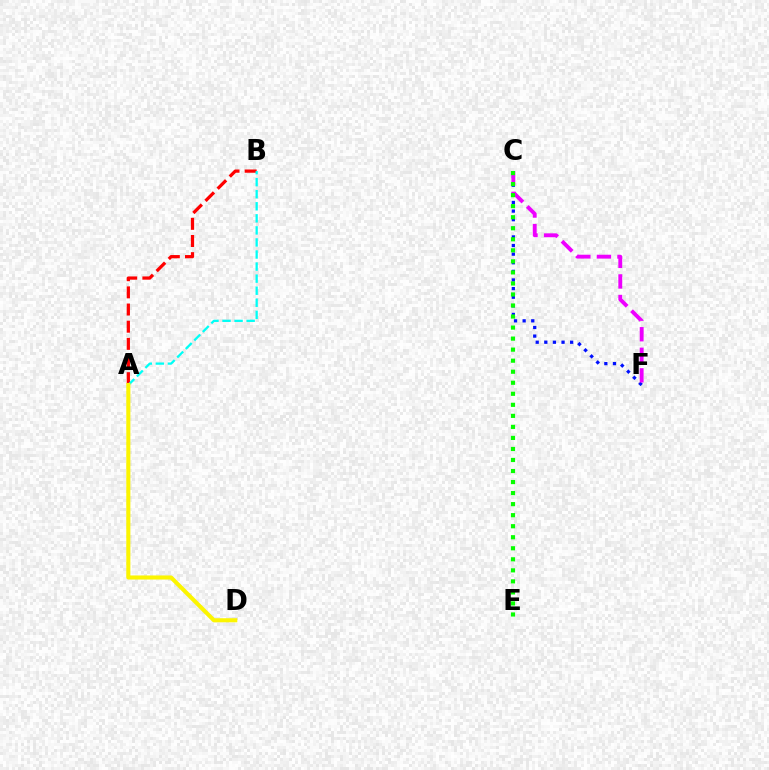{('A', 'B'): [{'color': '#ff0000', 'line_style': 'dashed', 'thickness': 2.33}, {'color': '#00fff6', 'line_style': 'dashed', 'thickness': 1.64}], ('C', 'F'): [{'color': '#0010ff', 'line_style': 'dotted', 'thickness': 2.34}, {'color': '#ee00ff', 'line_style': 'dashed', 'thickness': 2.79}], ('C', 'E'): [{'color': '#08ff00', 'line_style': 'dotted', 'thickness': 3.0}], ('A', 'D'): [{'color': '#fcf500', 'line_style': 'solid', 'thickness': 2.94}]}